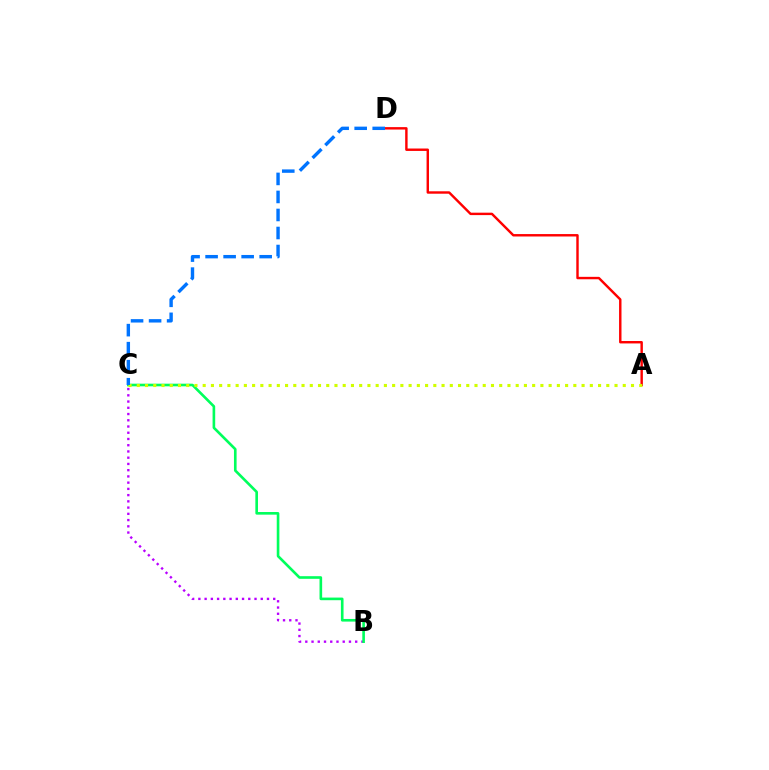{('B', 'C'): [{'color': '#b900ff', 'line_style': 'dotted', 'thickness': 1.69}, {'color': '#00ff5c', 'line_style': 'solid', 'thickness': 1.89}], ('A', 'D'): [{'color': '#ff0000', 'line_style': 'solid', 'thickness': 1.75}], ('A', 'C'): [{'color': '#d1ff00', 'line_style': 'dotted', 'thickness': 2.24}], ('C', 'D'): [{'color': '#0074ff', 'line_style': 'dashed', 'thickness': 2.45}]}